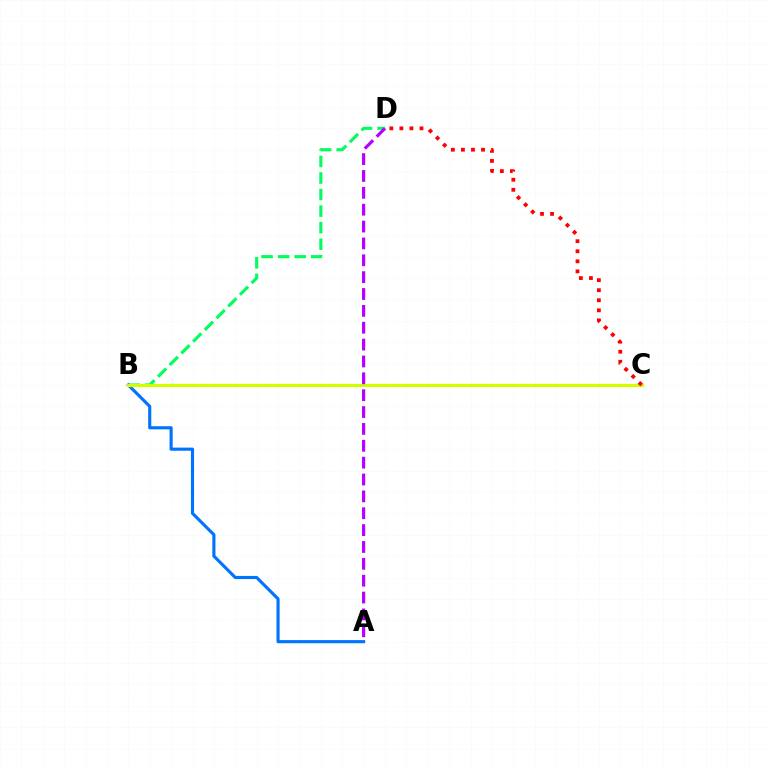{('B', 'D'): [{'color': '#00ff5c', 'line_style': 'dashed', 'thickness': 2.25}], ('A', 'B'): [{'color': '#0074ff', 'line_style': 'solid', 'thickness': 2.26}], ('B', 'C'): [{'color': '#d1ff00', 'line_style': 'solid', 'thickness': 2.31}], ('A', 'D'): [{'color': '#b900ff', 'line_style': 'dashed', 'thickness': 2.29}], ('C', 'D'): [{'color': '#ff0000', 'line_style': 'dotted', 'thickness': 2.73}]}